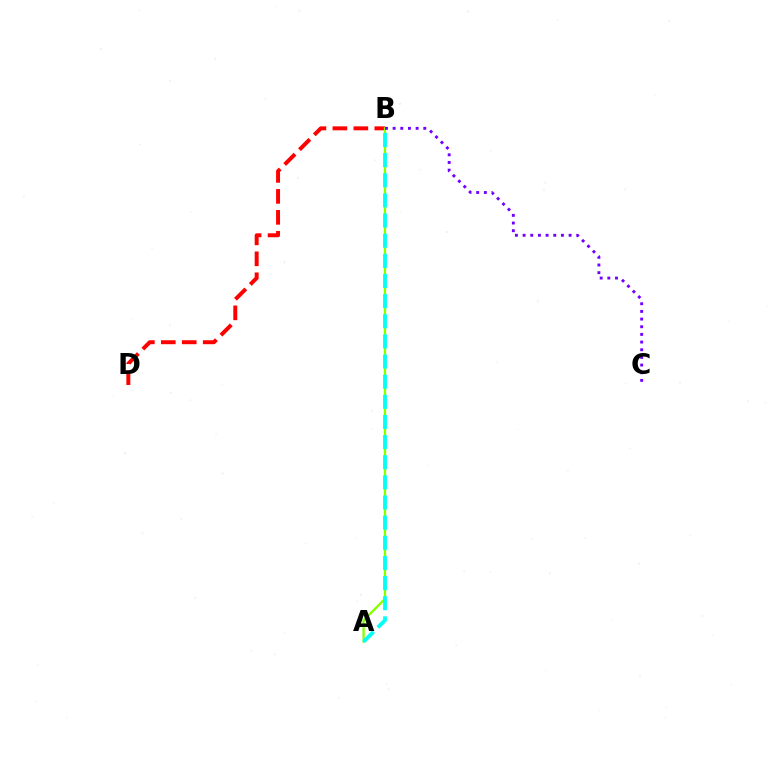{('B', 'D'): [{'color': '#ff0000', 'line_style': 'dashed', 'thickness': 2.85}], ('A', 'B'): [{'color': '#84ff00', 'line_style': 'solid', 'thickness': 1.66}, {'color': '#00fff6', 'line_style': 'dashed', 'thickness': 2.74}], ('B', 'C'): [{'color': '#7200ff', 'line_style': 'dotted', 'thickness': 2.08}]}